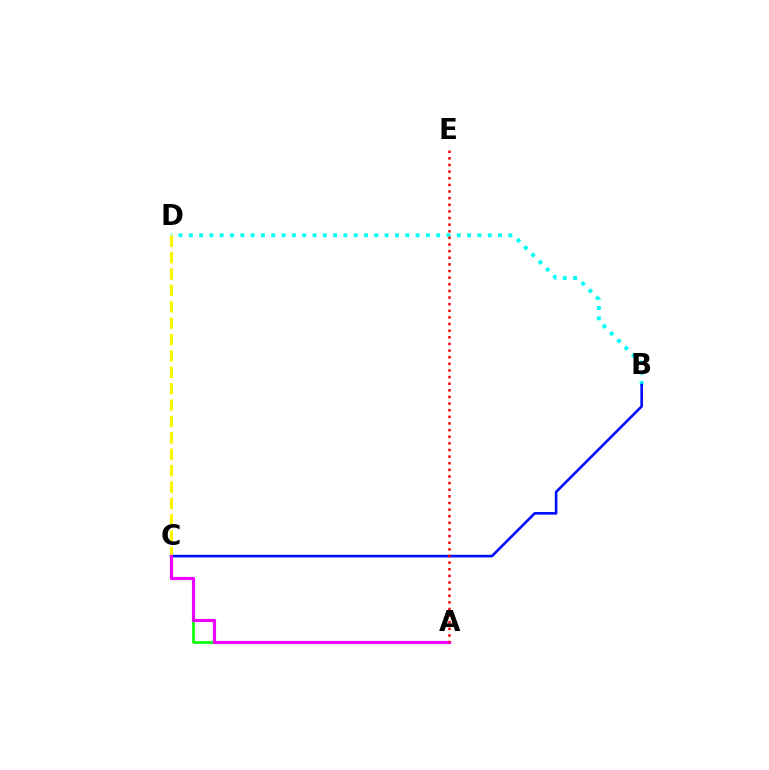{('B', 'D'): [{'color': '#00fff6', 'line_style': 'dotted', 'thickness': 2.8}], ('A', 'C'): [{'color': '#08ff00', 'line_style': 'solid', 'thickness': 1.92}, {'color': '#ee00ff', 'line_style': 'solid', 'thickness': 2.28}], ('B', 'C'): [{'color': '#0010ff', 'line_style': 'solid', 'thickness': 1.9}], ('C', 'D'): [{'color': '#fcf500', 'line_style': 'dashed', 'thickness': 2.23}], ('A', 'E'): [{'color': '#ff0000', 'line_style': 'dotted', 'thickness': 1.8}]}